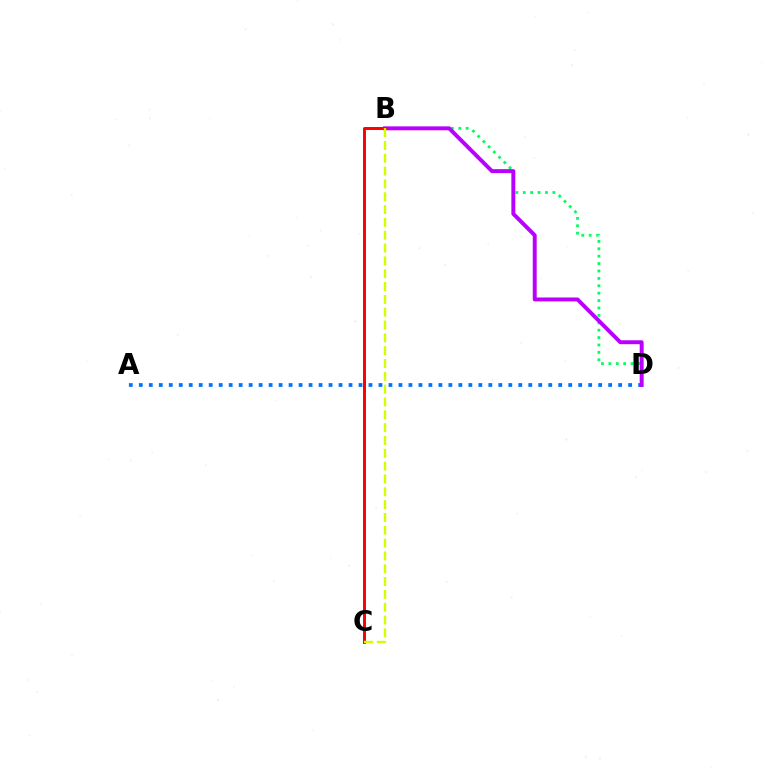{('B', 'D'): [{'color': '#00ff5c', 'line_style': 'dotted', 'thickness': 2.01}, {'color': '#b900ff', 'line_style': 'solid', 'thickness': 2.83}], ('A', 'D'): [{'color': '#0074ff', 'line_style': 'dotted', 'thickness': 2.71}], ('B', 'C'): [{'color': '#ff0000', 'line_style': 'solid', 'thickness': 2.13}, {'color': '#d1ff00', 'line_style': 'dashed', 'thickness': 1.74}]}